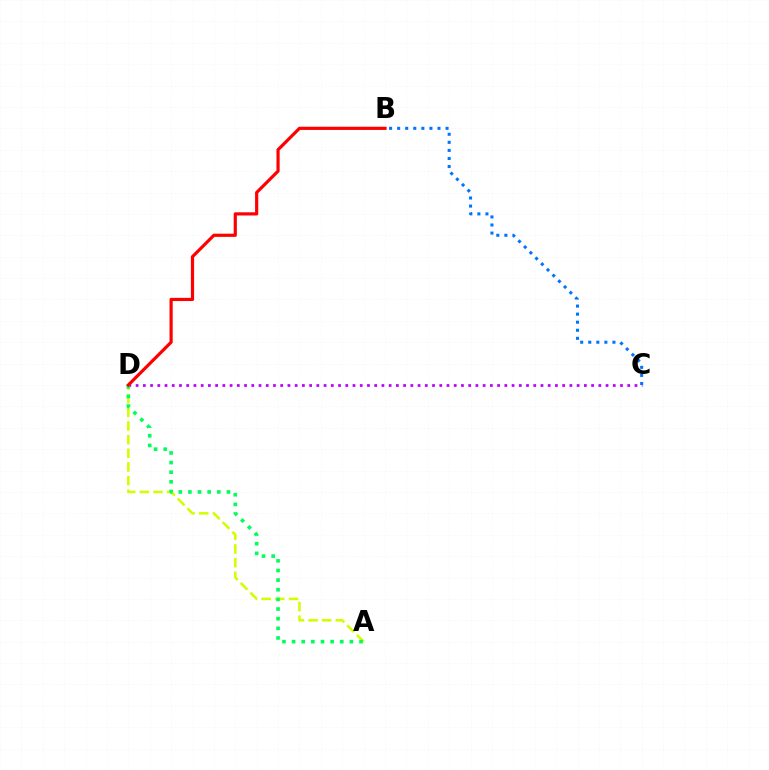{('A', 'D'): [{'color': '#d1ff00', 'line_style': 'dashed', 'thickness': 1.86}, {'color': '#00ff5c', 'line_style': 'dotted', 'thickness': 2.62}], ('C', 'D'): [{'color': '#b900ff', 'line_style': 'dotted', 'thickness': 1.96}], ('B', 'C'): [{'color': '#0074ff', 'line_style': 'dotted', 'thickness': 2.19}], ('B', 'D'): [{'color': '#ff0000', 'line_style': 'solid', 'thickness': 2.29}]}